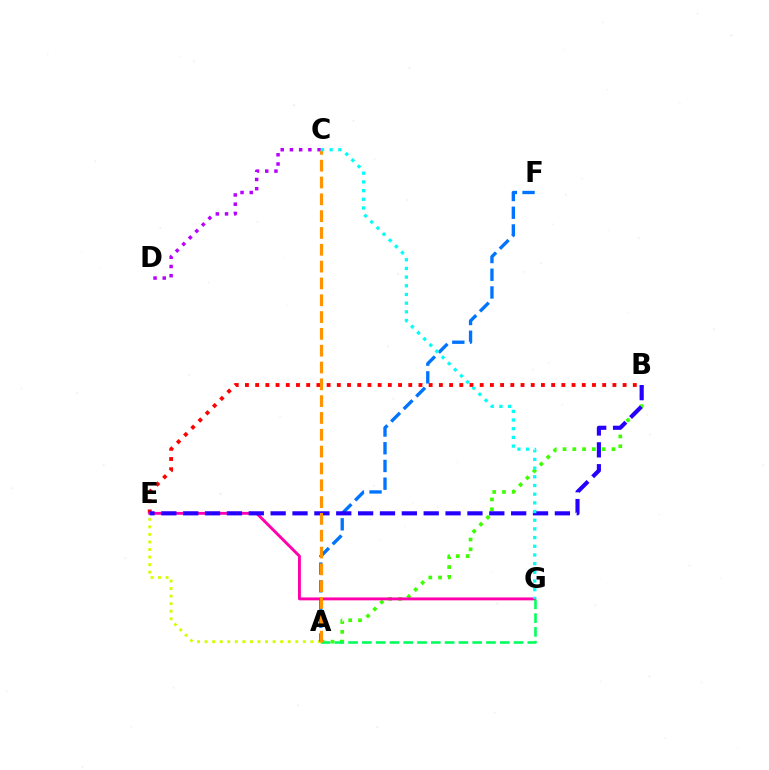{('A', 'B'): [{'color': '#3dff00', 'line_style': 'dotted', 'thickness': 2.66}], ('A', 'E'): [{'color': '#d1ff00', 'line_style': 'dotted', 'thickness': 2.05}], ('B', 'E'): [{'color': '#ff0000', 'line_style': 'dotted', 'thickness': 2.77}, {'color': '#2500ff', 'line_style': 'dashed', 'thickness': 2.97}], ('E', 'G'): [{'color': '#ff00ac', 'line_style': 'solid', 'thickness': 2.08}], ('A', 'F'): [{'color': '#0074ff', 'line_style': 'dashed', 'thickness': 2.41}], ('A', 'G'): [{'color': '#00ff5c', 'line_style': 'dashed', 'thickness': 1.87}], ('C', 'D'): [{'color': '#b900ff', 'line_style': 'dotted', 'thickness': 2.5}], ('A', 'C'): [{'color': '#ff9400', 'line_style': 'dashed', 'thickness': 2.28}], ('C', 'G'): [{'color': '#00fff6', 'line_style': 'dotted', 'thickness': 2.36}]}